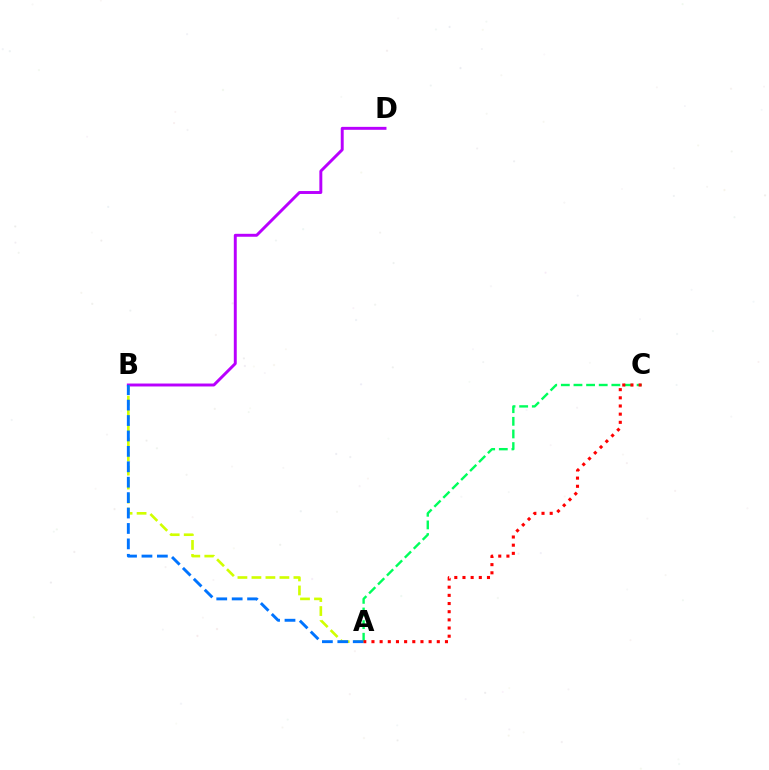{('B', 'D'): [{'color': '#b900ff', 'line_style': 'solid', 'thickness': 2.12}], ('A', 'C'): [{'color': '#00ff5c', 'line_style': 'dashed', 'thickness': 1.72}, {'color': '#ff0000', 'line_style': 'dotted', 'thickness': 2.22}], ('A', 'B'): [{'color': '#d1ff00', 'line_style': 'dashed', 'thickness': 1.9}, {'color': '#0074ff', 'line_style': 'dashed', 'thickness': 2.09}]}